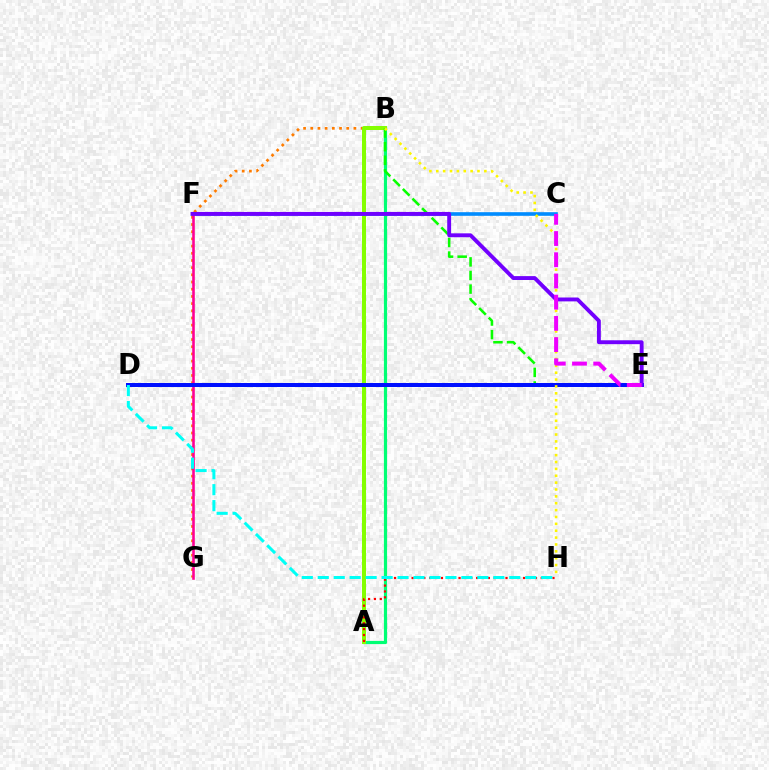{('B', 'G'): [{'color': '#ff7c00', 'line_style': 'dotted', 'thickness': 1.95}], ('A', 'B'): [{'color': '#00ff74', 'line_style': 'solid', 'thickness': 2.29}, {'color': '#84ff00', 'line_style': 'solid', 'thickness': 2.87}], ('C', 'F'): [{'color': '#008cff', 'line_style': 'solid', 'thickness': 2.61}], ('A', 'H'): [{'color': '#ff0000', 'line_style': 'dotted', 'thickness': 1.59}], ('F', 'G'): [{'color': '#ff0094', 'line_style': 'solid', 'thickness': 1.87}], ('B', 'E'): [{'color': '#08ff00', 'line_style': 'dashed', 'thickness': 1.85}], ('D', 'E'): [{'color': '#0010ff', 'line_style': 'solid', 'thickness': 2.88}], ('B', 'H'): [{'color': '#fcf500', 'line_style': 'dotted', 'thickness': 1.87}], ('D', 'H'): [{'color': '#00fff6', 'line_style': 'dashed', 'thickness': 2.17}], ('E', 'F'): [{'color': '#7200ff', 'line_style': 'solid', 'thickness': 2.8}], ('C', 'E'): [{'color': '#ee00ff', 'line_style': 'dashed', 'thickness': 2.88}]}